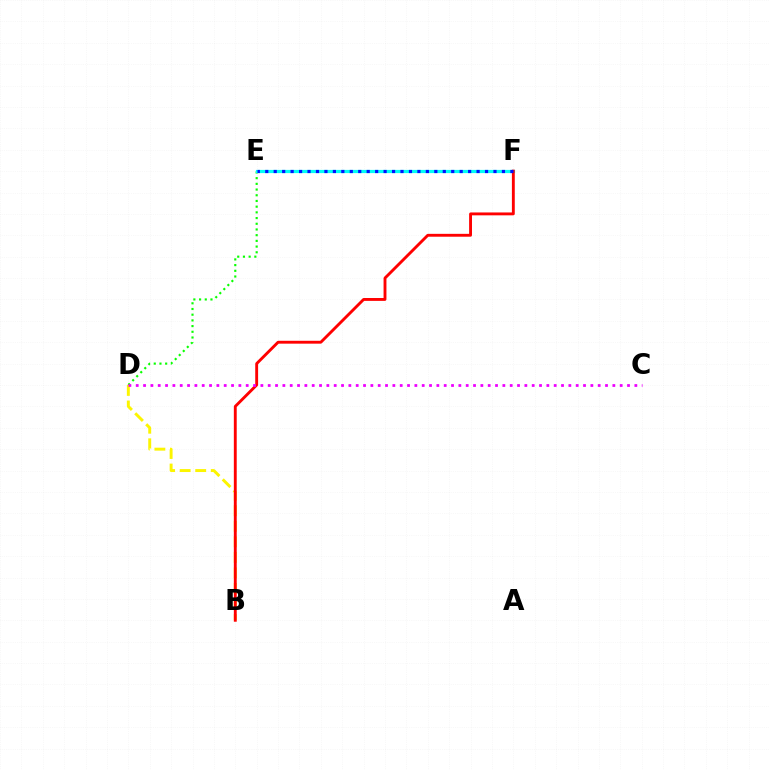{('D', 'E'): [{'color': '#08ff00', 'line_style': 'dotted', 'thickness': 1.55}], ('B', 'D'): [{'color': '#fcf500', 'line_style': 'dashed', 'thickness': 2.11}], ('E', 'F'): [{'color': '#00fff6', 'line_style': 'solid', 'thickness': 2.31}, {'color': '#0010ff', 'line_style': 'dotted', 'thickness': 2.3}], ('B', 'F'): [{'color': '#ff0000', 'line_style': 'solid', 'thickness': 2.07}], ('C', 'D'): [{'color': '#ee00ff', 'line_style': 'dotted', 'thickness': 1.99}]}